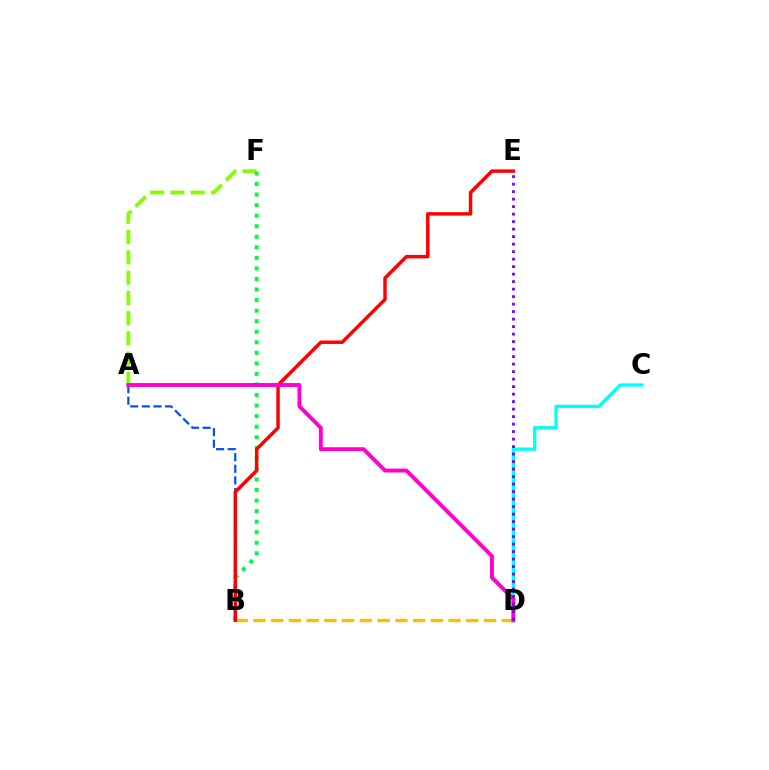{('B', 'D'): [{'color': '#ffbd00', 'line_style': 'dashed', 'thickness': 2.41}], ('A', 'F'): [{'color': '#84ff00', 'line_style': 'dashed', 'thickness': 2.75}], ('C', 'D'): [{'color': '#00fff6', 'line_style': 'solid', 'thickness': 2.38}], ('A', 'B'): [{'color': '#004bff', 'line_style': 'dashed', 'thickness': 1.58}], ('B', 'F'): [{'color': '#00ff39', 'line_style': 'dotted', 'thickness': 2.87}], ('B', 'E'): [{'color': '#ff0000', 'line_style': 'solid', 'thickness': 2.49}], ('A', 'D'): [{'color': '#ff00cf', 'line_style': 'solid', 'thickness': 2.81}], ('D', 'E'): [{'color': '#7200ff', 'line_style': 'dotted', 'thickness': 2.04}]}